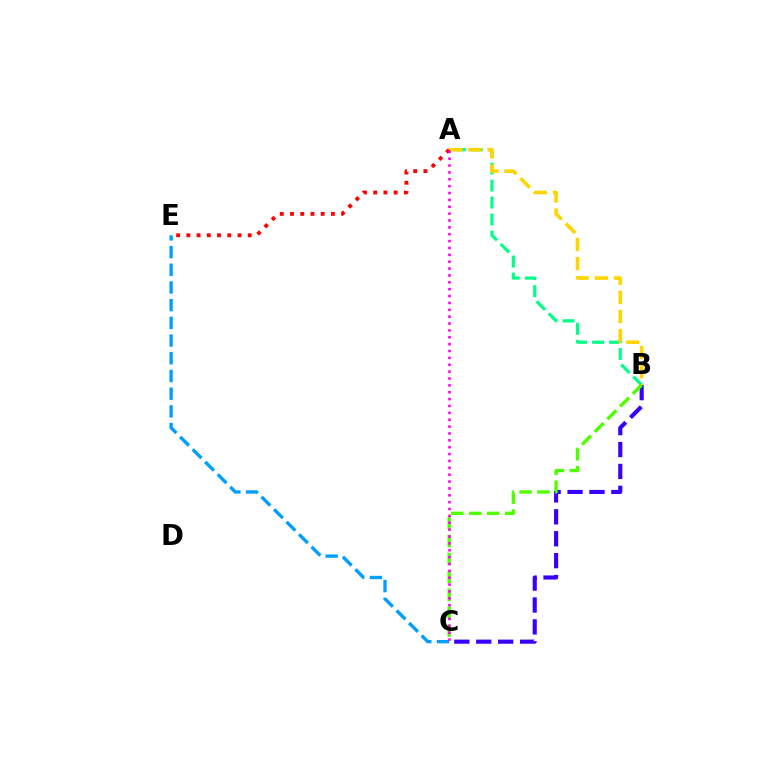{('A', 'B'): [{'color': '#00ff86', 'line_style': 'dashed', 'thickness': 2.31}, {'color': '#ffd500', 'line_style': 'dashed', 'thickness': 2.6}], ('B', 'C'): [{'color': '#3700ff', 'line_style': 'dashed', 'thickness': 2.98}, {'color': '#4fff00', 'line_style': 'dashed', 'thickness': 2.43}], ('C', 'E'): [{'color': '#009eff', 'line_style': 'dashed', 'thickness': 2.4}], ('A', 'E'): [{'color': '#ff0000', 'line_style': 'dotted', 'thickness': 2.78}], ('A', 'C'): [{'color': '#ff00ed', 'line_style': 'dotted', 'thickness': 1.87}]}